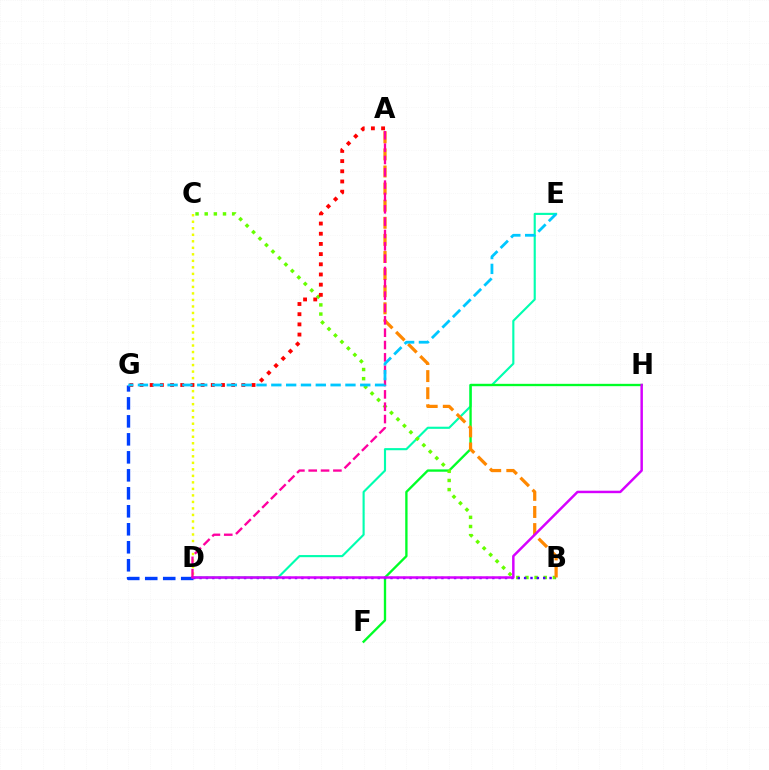{('D', 'E'): [{'color': '#00ffaf', 'line_style': 'solid', 'thickness': 1.53}], ('F', 'H'): [{'color': '#00ff27', 'line_style': 'solid', 'thickness': 1.68}], ('D', 'G'): [{'color': '#003fff', 'line_style': 'dashed', 'thickness': 2.44}], ('B', 'C'): [{'color': '#66ff00', 'line_style': 'dotted', 'thickness': 2.49}], ('A', 'B'): [{'color': '#ff8800', 'line_style': 'dashed', 'thickness': 2.32}], ('C', 'D'): [{'color': '#eeff00', 'line_style': 'dotted', 'thickness': 1.77}], ('B', 'D'): [{'color': '#4f00ff', 'line_style': 'dotted', 'thickness': 1.73}], ('D', 'H'): [{'color': '#d600ff', 'line_style': 'solid', 'thickness': 1.78}], ('A', 'D'): [{'color': '#ff00a0', 'line_style': 'dashed', 'thickness': 1.68}], ('A', 'G'): [{'color': '#ff0000', 'line_style': 'dotted', 'thickness': 2.77}], ('E', 'G'): [{'color': '#00c7ff', 'line_style': 'dashed', 'thickness': 2.01}]}